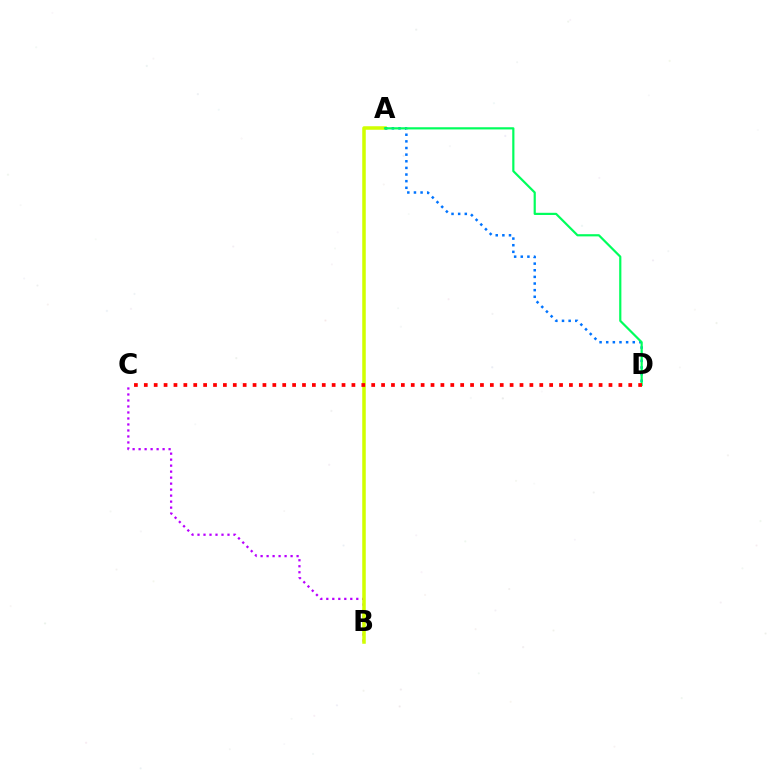{('B', 'C'): [{'color': '#b900ff', 'line_style': 'dotted', 'thickness': 1.63}], ('A', 'B'): [{'color': '#d1ff00', 'line_style': 'solid', 'thickness': 2.54}], ('A', 'D'): [{'color': '#0074ff', 'line_style': 'dotted', 'thickness': 1.8}, {'color': '#00ff5c', 'line_style': 'solid', 'thickness': 1.58}], ('C', 'D'): [{'color': '#ff0000', 'line_style': 'dotted', 'thickness': 2.69}]}